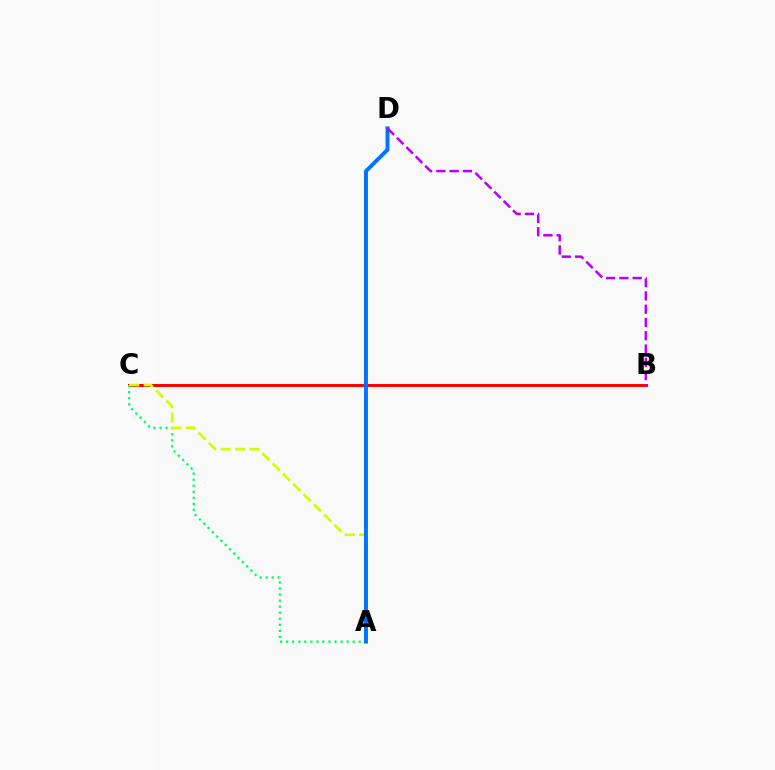{('B', 'C'): [{'color': '#ff0000', 'line_style': 'solid', 'thickness': 2.14}], ('A', 'C'): [{'color': '#00ff5c', 'line_style': 'dotted', 'thickness': 1.64}, {'color': '#d1ff00', 'line_style': 'dashed', 'thickness': 1.97}], ('A', 'D'): [{'color': '#0074ff', 'line_style': 'solid', 'thickness': 2.82}], ('B', 'D'): [{'color': '#b900ff', 'line_style': 'dashed', 'thickness': 1.8}]}